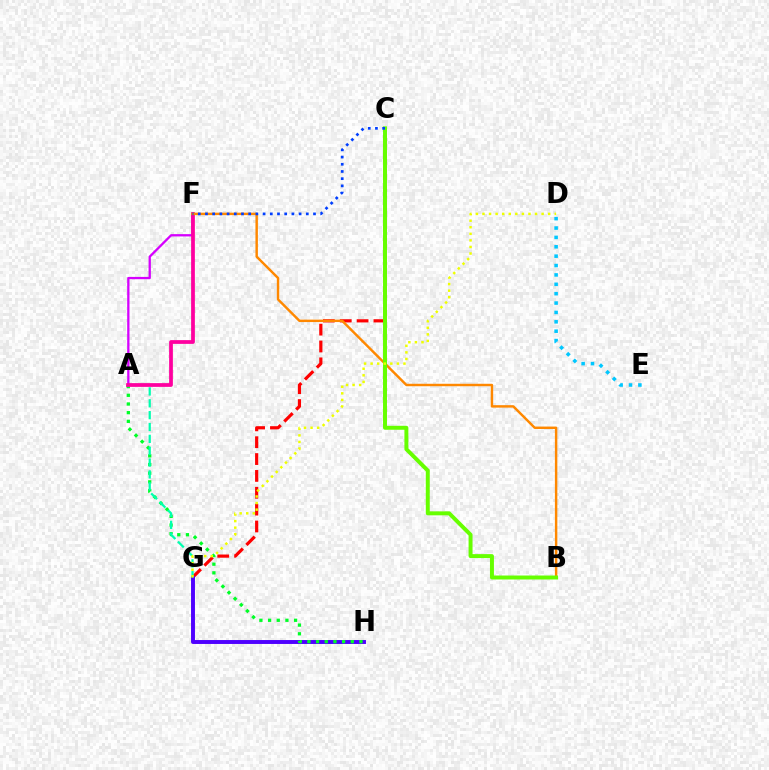{('C', 'G'): [{'color': '#ff0000', 'line_style': 'dashed', 'thickness': 2.29}], ('G', 'H'): [{'color': '#4f00ff', 'line_style': 'solid', 'thickness': 2.83}], ('A', 'H'): [{'color': '#00ff27', 'line_style': 'dotted', 'thickness': 2.36}], ('A', 'G'): [{'color': '#00ffaf', 'line_style': 'dashed', 'thickness': 1.61}], ('A', 'F'): [{'color': '#d600ff', 'line_style': 'solid', 'thickness': 1.65}, {'color': '#ff00a0', 'line_style': 'solid', 'thickness': 2.7}], ('B', 'F'): [{'color': '#ff8800', 'line_style': 'solid', 'thickness': 1.76}], ('B', 'C'): [{'color': '#66ff00', 'line_style': 'solid', 'thickness': 2.85}], ('C', 'F'): [{'color': '#003fff', 'line_style': 'dotted', 'thickness': 1.96}], ('D', 'G'): [{'color': '#eeff00', 'line_style': 'dotted', 'thickness': 1.79}], ('D', 'E'): [{'color': '#00c7ff', 'line_style': 'dotted', 'thickness': 2.55}]}